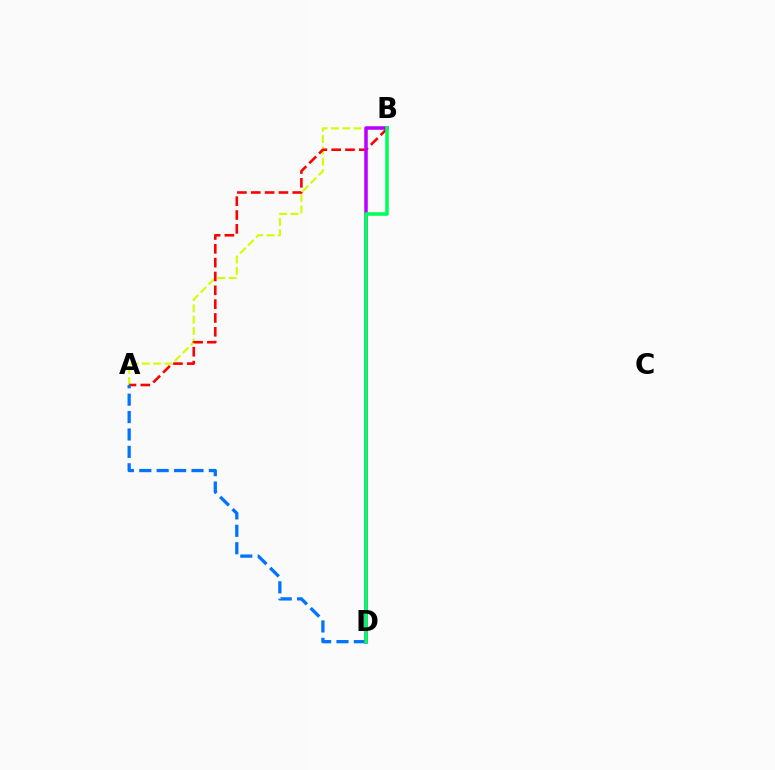{('A', 'B'): [{'color': '#d1ff00', 'line_style': 'dashed', 'thickness': 1.54}, {'color': '#ff0000', 'line_style': 'dashed', 'thickness': 1.88}], ('A', 'D'): [{'color': '#0074ff', 'line_style': 'dashed', 'thickness': 2.36}], ('B', 'D'): [{'color': '#b900ff', 'line_style': 'solid', 'thickness': 2.52}, {'color': '#00ff5c', 'line_style': 'solid', 'thickness': 2.56}]}